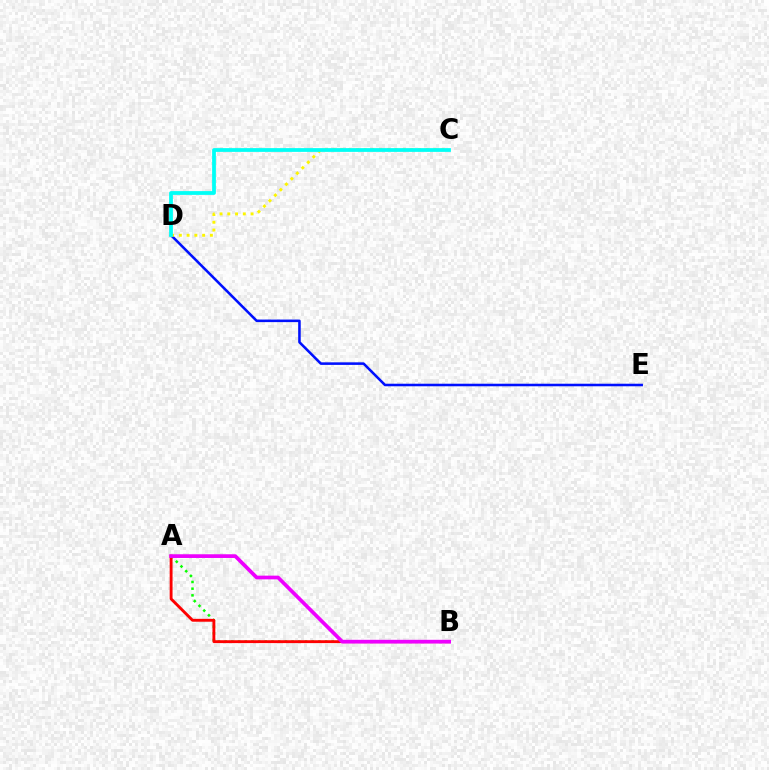{('D', 'E'): [{'color': '#0010ff', 'line_style': 'solid', 'thickness': 1.84}], ('C', 'D'): [{'color': '#fcf500', 'line_style': 'dotted', 'thickness': 2.11}, {'color': '#00fff6', 'line_style': 'solid', 'thickness': 2.71}], ('A', 'B'): [{'color': '#08ff00', 'line_style': 'dotted', 'thickness': 1.82}, {'color': '#ff0000', 'line_style': 'solid', 'thickness': 2.07}, {'color': '#ee00ff', 'line_style': 'solid', 'thickness': 2.67}]}